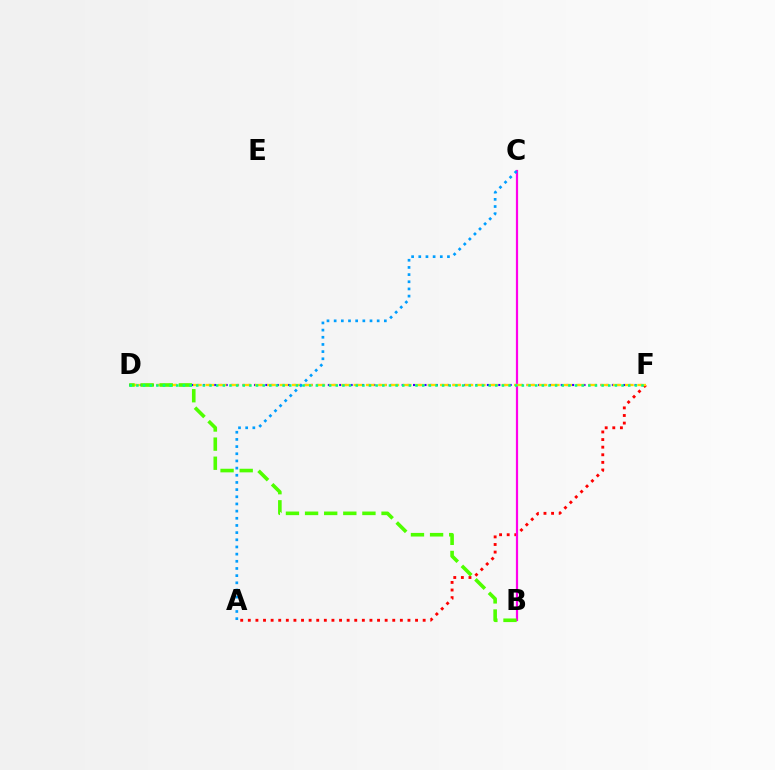{('D', 'F'): [{'color': '#3700ff', 'line_style': 'dotted', 'thickness': 1.54}, {'color': '#ffd500', 'line_style': 'dashed', 'thickness': 1.68}, {'color': '#00ff86', 'line_style': 'dotted', 'thickness': 1.81}], ('A', 'F'): [{'color': '#ff0000', 'line_style': 'dotted', 'thickness': 2.07}], ('B', 'C'): [{'color': '#ff00ed', 'line_style': 'solid', 'thickness': 1.59}], ('B', 'D'): [{'color': '#4fff00', 'line_style': 'dashed', 'thickness': 2.6}], ('A', 'C'): [{'color': '#009eff', 'line_style': 'dotted', 'thickness': 1.95}]}